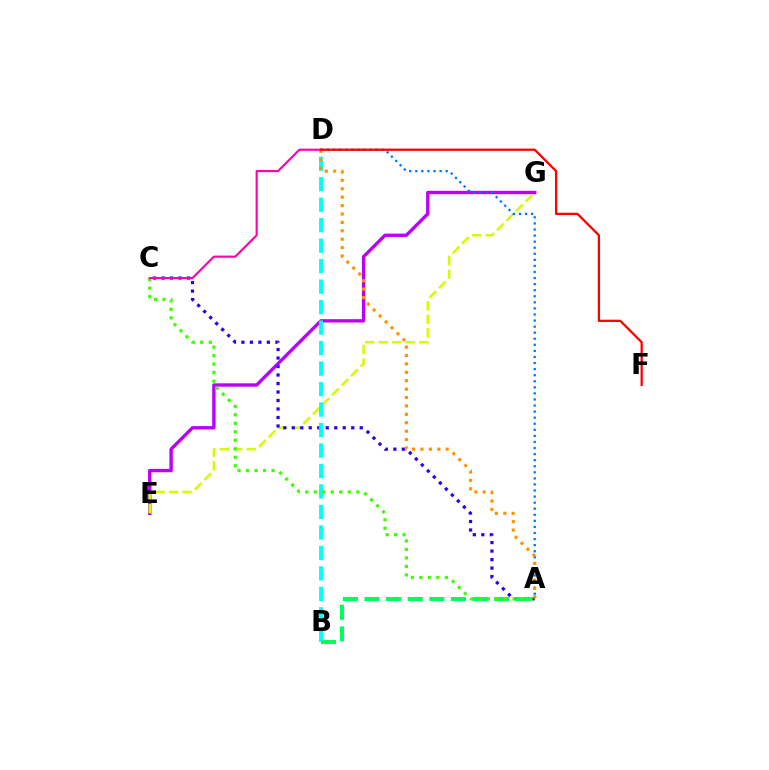{('E', 'G'): [{'color': '#b900ff', 'line_style': 'solid', 'thickness': 2.42}, {'color': '#d1ff00', 'line_style': 'dashed', 'thickness': 1.83}], ('A', 'C'): [{'color': '#2500ff', 'line_style': 'dotted', 'thickness': 2.31}, {'color': '#3dff00', 'line_style': 'dotted', 'thickness': 2.31}], ('B', 'D'): [{'color': '#00fff6', 'line_style': 'dashed', 'thickness': 2.78}], ('A', 'B'): [{'color': '#00ff5c', 'line_style': 'dashed', 'thickness': 2.94}], ('A', 'D'): [{'color': '#0074ff', 'line_style': 'dotted', 'thickness': 1.65}, {'color': '#ff9400', 'line_style': 'dotted', 'thickness': 2.28}], ('C', 'D'): [{'color': '#ff00ac', 'line_style': 'solid', 'thickness': 1.54}], ('D', 'F'): [{'color': '#ff0000', 'line_style': 'solid', 'thickness': 1.64}]}